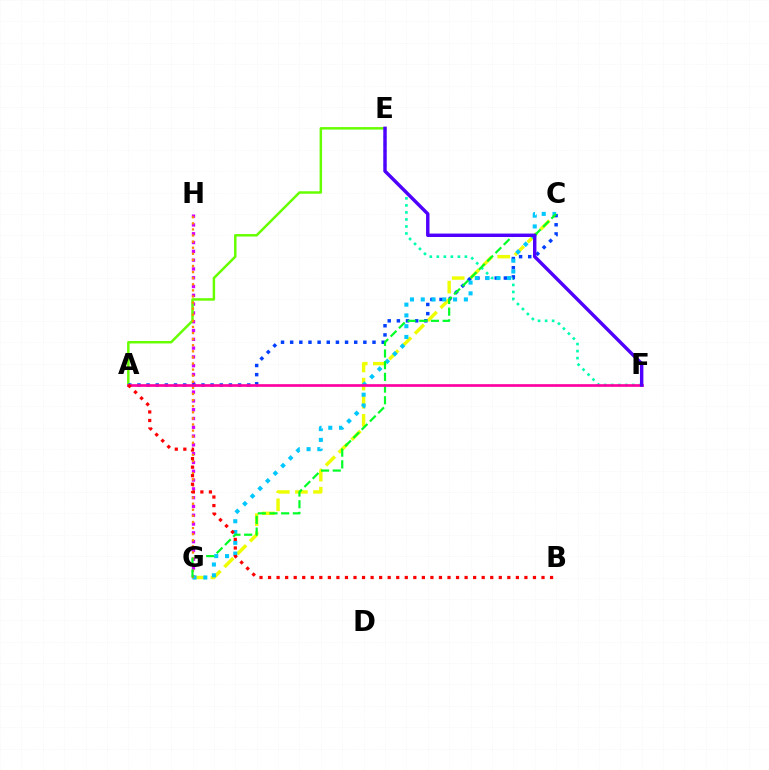{('G', 'H'): [{'color': '#d600ff', 'line_style': 'dotted', 'thickness': 2.39}, {'color': '#ff8800', 'line_style': 'dotted', 'thickness': 1.66}], ('E', 'F'): [{'color': '#00ffaf', 'line_style': 'dotted', 'thickness': 1.91}, {'color': '#4f00ff', 'line_style': 'solid', 'thickness': 2.47}], ('A', 'E'): [{'color': '#66ff00', 'line_style': 'solid', 'thickness': 1.79}], ('C', 'G'): [{'color': '#eeff00', 'line_style': 'dashed', 'thickness': 2.46}, {'color': '#00c7ff', 'line_style': 'dotted', 'thickness': 2.93}, {'color': '#00ff27', 'line_style': 'dashed', 'thickness': 1.59}], ('A', 'C'): [{'color': '#003fff', 'line_style': 'dotted', 'thickness': 2.49}], ('A', 'F'): [{'color': '#ff00a0', 'line_style': 'solid', 'thickness': 1.93}], ('A', 'B'): [{'color': '#ff0000', 'line_style': 'dotted', 'thickness': 2.32}]}